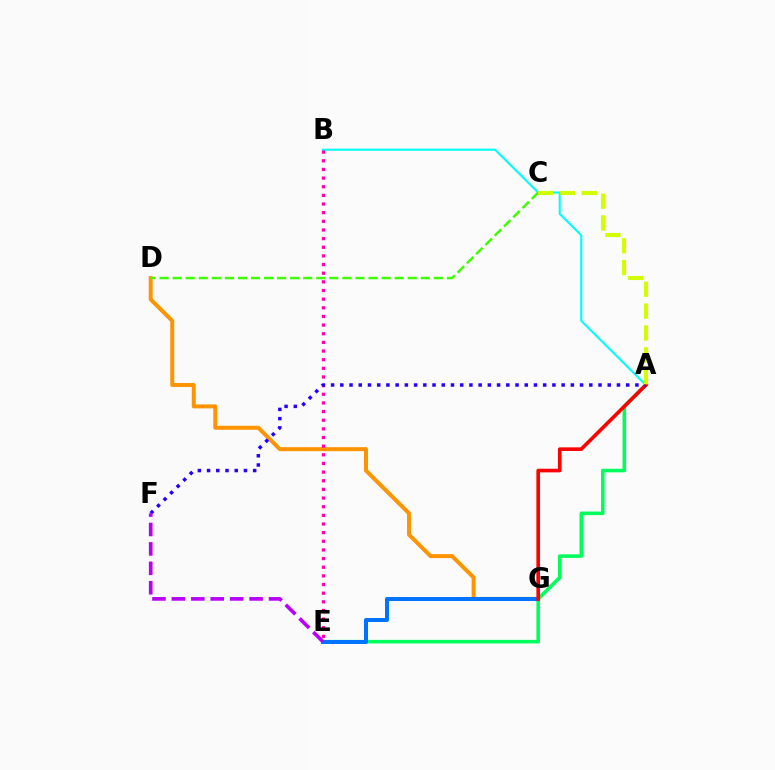{('A', 'B'): [{'color': '#00fff6', 'line_style': 'solid', 'thickness': 1.51}], ('A', 'E'): [{'color': '#00ff5c', 'line_style': 'solid', 'thickness': 2.56}], ('D', 'G'): [{'color': '#ff9400', 'line_style': 'solid', 'thickness': 2.87}], ('C', 'D'): [{'color': '#3dff00', 'line_style': 'dashed', 'thickness': 1.77}], ('E', 'G'): [{'color': '#0074ff', 'line_style': 'solid', 'thickness': 2.88}], ('A', 'G'): [{'color': '#ff0000', 'line_style': 'solid', 'thickness': 2.61}], ('B', 'E'): [{'color': '#ff00ac', 'line_style': 'dotted', 'thickness': 2.35}], ('A', 'F'): [{'color': '#2500ff', 'line_style': 'dotted', 'thickness': 2.51}], ('A', 'C'): [{'color': '#d1ff00', 'line_style': 'dashed', 'thickness': 2.97}], ('E', 'F'): [{'color': '#b900ff', 'line_style': 'dashed', 'thickness': 2.64}]}